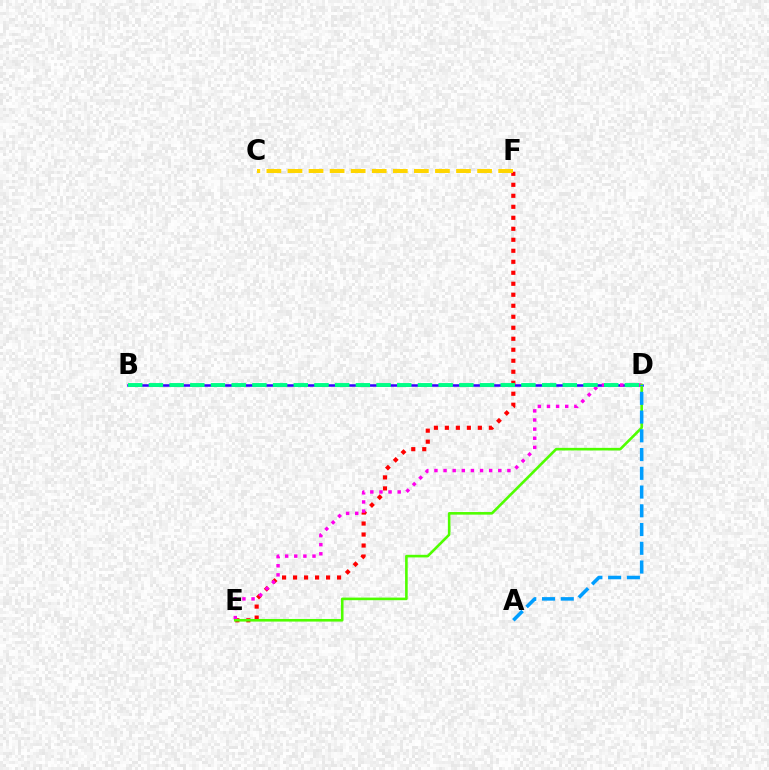{('B', 'D'): [{'color': '#3700ff', 'line_style': 'solid', 'thickness': 1.81}, {'color': '#00ff86', 'line_style': 'dashed', 'thickness': 2.81}], ('E', 'F'): [{'color': '#ff0000', 'line_style': 'dotted', 'thickness': 2.99}], ('D', 'E'): [{'color': '#ff00ed', 'line_style': 'dotted', 'thickness': 2.48}, {'color': '#4fff00', 'line_style': 'solid', 'thickness': 1.87}], ('C', 'F'): [{'color': '#ffd500', 'line_style': 'dashed', 'thickness': 2.86}], ('A', 'D'): [{'color': '#009eff', 'line_style': 'dashed', 'thickness': 2.55}]}